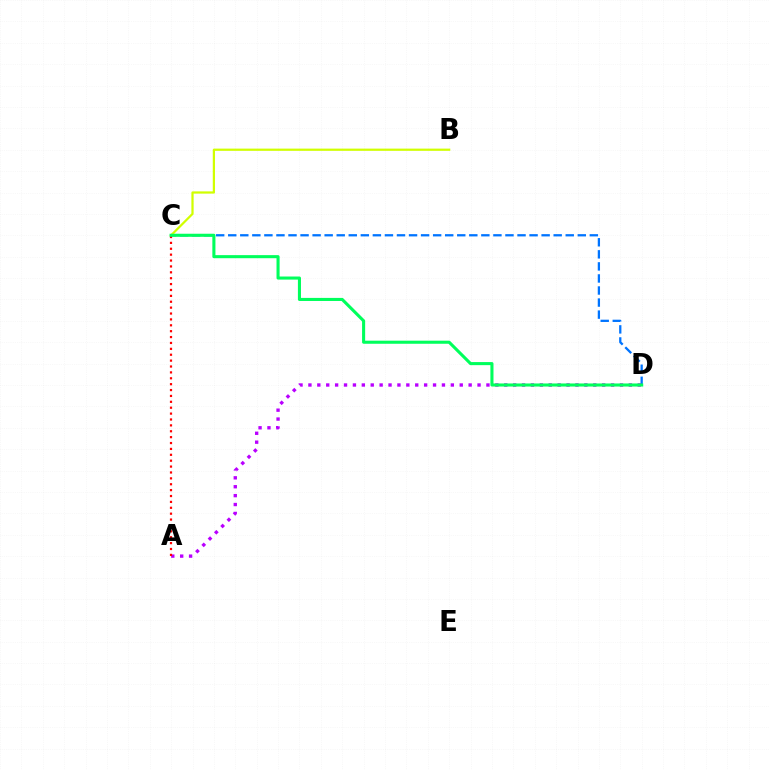{('C', 'D'): [{'color': '#0074ff', 'line_style': 'dashed', 'thickness': 1.64}, {'color': '#00ff5c', 'line_style': 'solid', 'thickness': 2.22}], ('B', 'C'): [{'color': '#d1ff00', 'line_style': 'solid', 'thickness': 1.6}], ('A', 'D'): [{'color': '#b900ff', 'line_style': 'dotted', 'thickness': 2.42}], ('A', 'C'): [{'color': '#ff0000', 'line_style': 'dotted', 'thickness': 1.6}]}